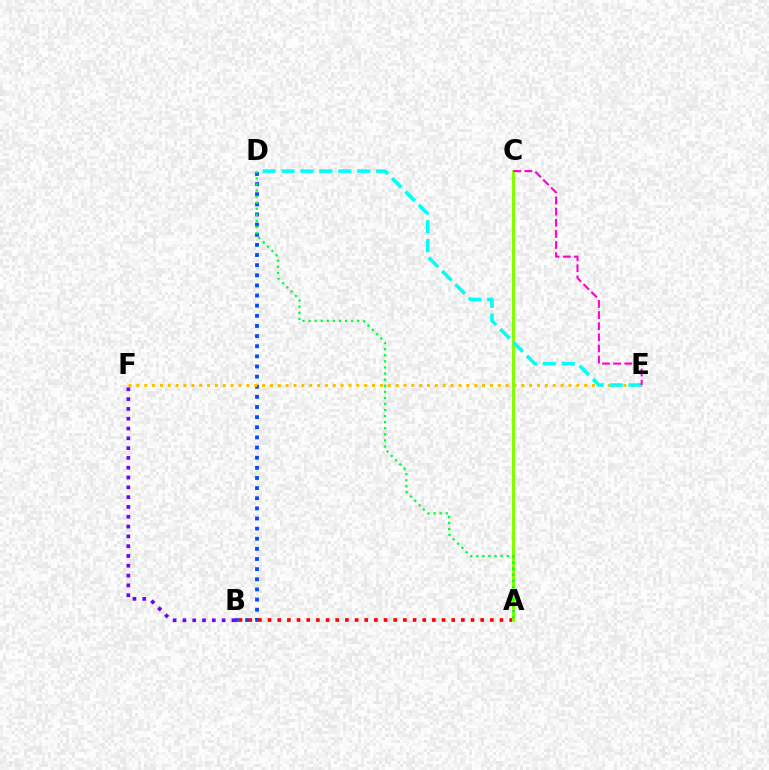{('B', 'D'): [{'color': '#004bff', 'line_style': 'dotted', 'thickness': 2.75}], ('A', 'B'): [{'color': '#ff0000', 'line_style': 'dotted', 'thickness': 2.63}], ('E', 'F'): [{'color': '#ffbd00', 'line_style': 'dotted', 'thickness': 2.13}], ('A', 'C'): [{'color': '#84ff00', 'line_style': 'solid', 'thickness': 2.22}], ('A', 'D'): [{'color': '#00ff39', 'line_style': 'dotted', 'thickness': 1.65}], ('B', 'F'): [{'color': '#7200ff', 'line_style': 'dotted', 'thickness': 2.66}], ('D', 'E'): [{'color': '#00fff6', 'line_style': 'dashed', 'thickness': 2.57}], ('C', 'E'): [{'color': '#ff00cf', 'line_style': 'dashed', 'thickness': 1.51}]}